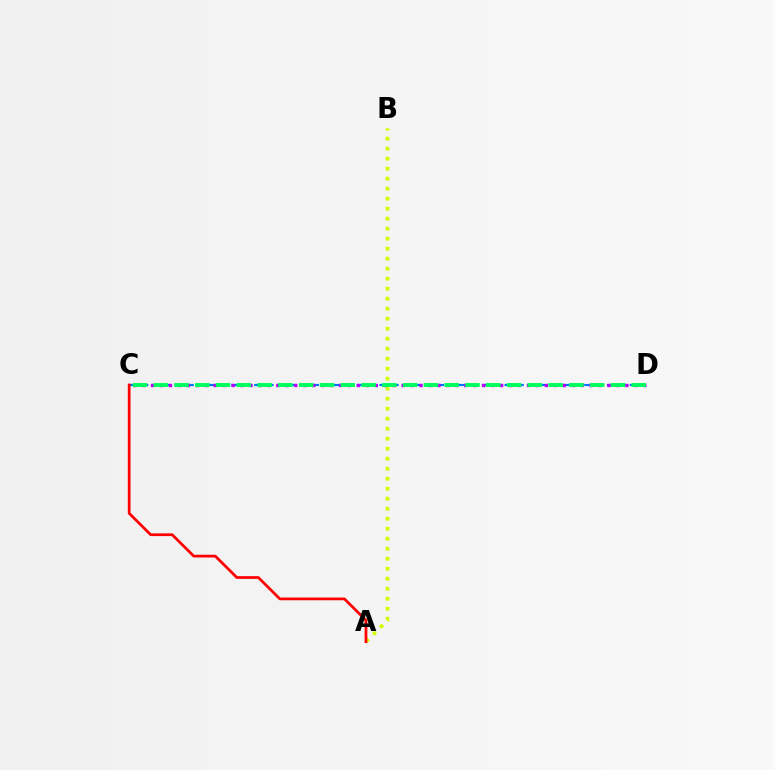{('C', 'D'): [{'color': '#0074ff', 'line_style': 'dashed', 'thickness': 1.55}, {'color': '#b900ff', 'line_style': 'dotted', 'thickness': 2.43}, {'color': '#00ff5c', 'line_style': 'dashed', 'thickness': 2.82}], ('A', 'B'): [{'color': '#d1ff00', 'line_style': 'dotted', 'thickness': 2.72}], ('A', 'C'): [{'color': '#ff0000', 'line_style': 'solid', 'thickness': 1.97}]}